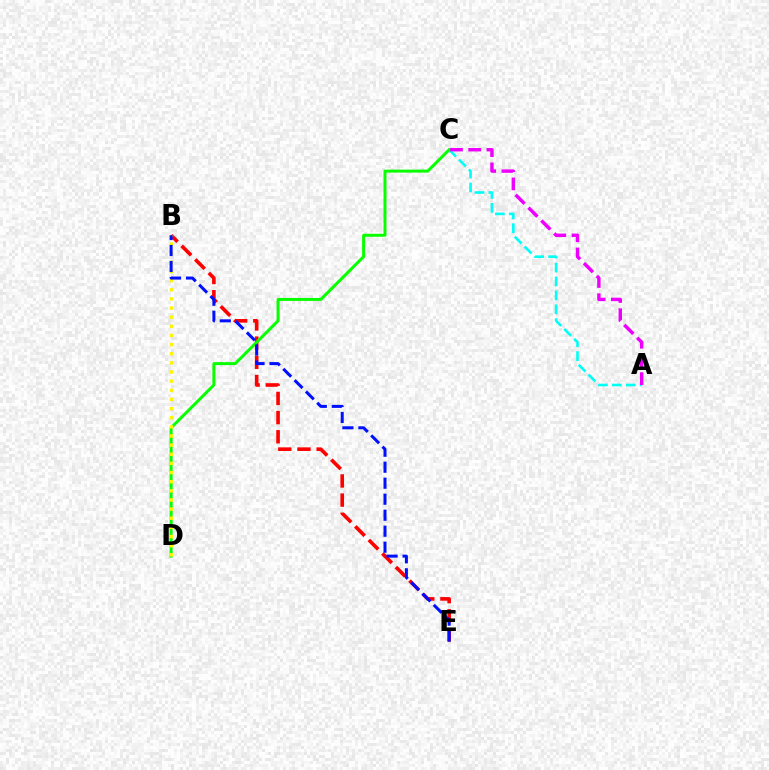{('A', 'C'): [{'color': '#00fff6', 'line_style': 'dashed', 'thickness': 1.89}, {'color': '#ee00ff', 'line_style': 'dashed', 'thickness': 2.47}], ('B', 'E'): [{'color': '#ff0000', 'line_style': 'dashed', 'thickness': 2.6}, {'color': '#0010ff', 'line_style': 'dashed', 'thickness': 2.17}], ('C', 'D'): [{'color': '#08ff00', 'line_style': 'solid', 'thickness': 2.15}], ('B', 'D'): [{'color': '#fcf500', 'line_style': 'dotted', 'thickness': 2.48}]}